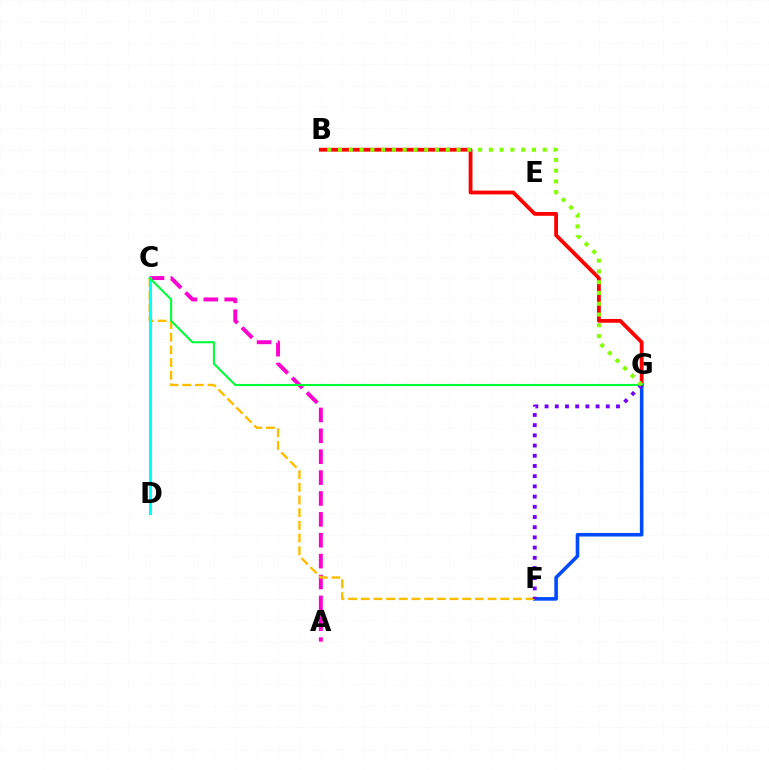{('B', 'G'): [{'color': '#ff0000', 'line_style': 'solid', 'thickness': 2.73}, {'color': '#84ff00', 'line_style': 'dotted', 'thickness': 2.93}], ('A', 'C'): [{'color': '#ff00cf', 'line_style': 'dashed', 'thickness': 2.84}], ('F', 'G'): [{'color': '#004bff', 'line_style': 'solid', 'thickness': 2.58}, {'color': '#7200ff', 'line_style': 'dotted', 'thickness': 2.77}], ('C', 'F'): [{'color': '#ffbd00', 'line_style': 'dashed', 'thickness': 1.72}], ('C', 'D'): [{'color': '#00fff6', 'line_style': 'solid', 'thickness': 2.23}], ('C', 'G'): [{'color': '#00ff39', 'line_style': 'solid', 'thickness': 1.51}]}